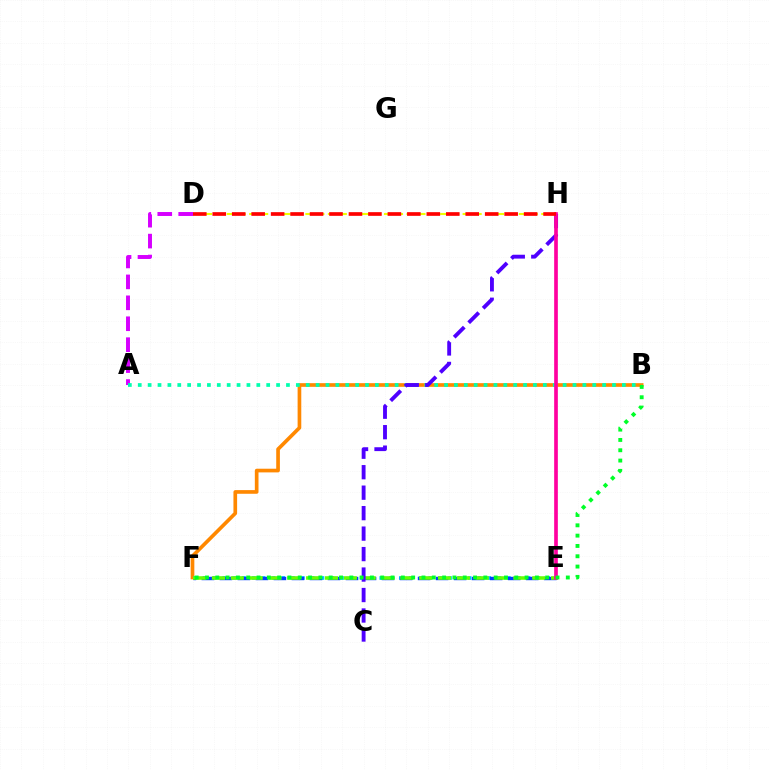{('B', 'F'): [{'color': '#ff8800', 'line_style': 'solid', 'thickness': 2.64}, {'color': '#00ff27', 'line_style': 'dotted', 'thickness': 2.8}], ('A', 'D'): [{'color': '#d600ff', 'line_style': 'dashed', 'thickness': 2.84}], ('E', 'F'): [{'color': '#00c7ff', 'line_style': 'dotted', 'thickness': 2.67}, {'color': '#003fff', 'line_style': 'dashed', 'thickness': 2.45}, {'color': '#66ff00', 'line_style': 'dashed', 'thickness': 2.56}], ('A', 'B'): [{'color': '#00ffaf', 'line_style': 'dotted', 'thickness': 2.68}], ('D', 'H'): [{'color': '#eeff00', 'line_style': 'dashed', 'thickness': 1.53}, {'color': '#ff0000', 'line_style': 'dashed', 'thickness': 2.64}], ('C', 'H'): [{'color': '#4f00ff', 'line_style': 'dashed', 'thickness': 2.78}], ('E', 'H'): [{'color': '#ff00a0', 'line_style': 'solid', 'thickness': 2.64}]}